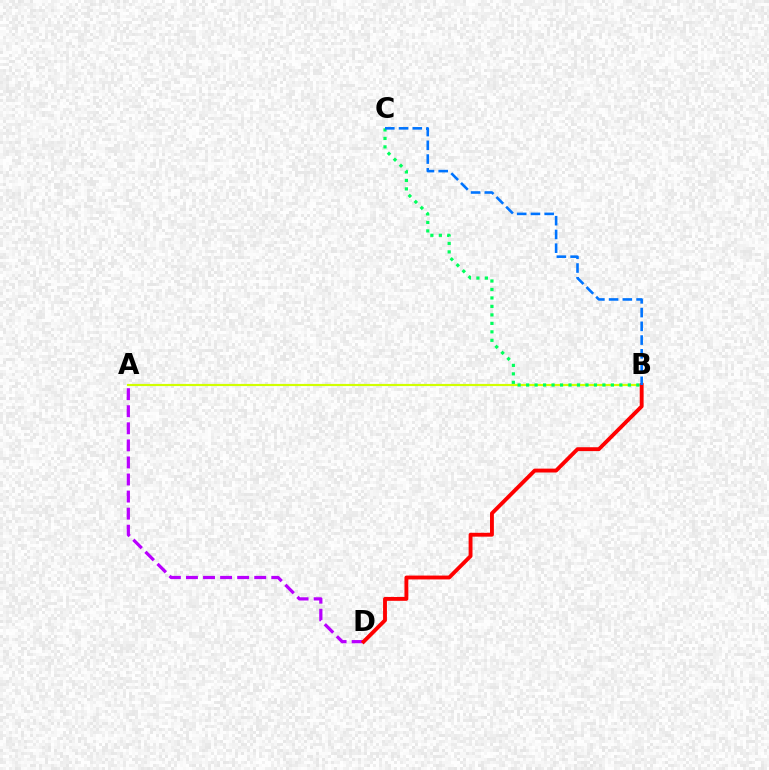{('A', 'B'): [{'color': '#d1ff00', 'line_style': 'solid', 'thickness': 1.56}], ('B', 'C'): [{'color': '#00ff5c', 'line_style': 'dotted', 'thickness': 2.3}, {'color': '#0074ff', 'line_style': 'dashed', 'thickness': 1.87}], ('A', 'D'): [{'color': '#b900ff', 'line_style': 'dashed', 'thickness': 2.32}], ('B', 'D'): [{'color': '#ff0000', 'line_style': 'solid', 'thickness': 2.79}]}